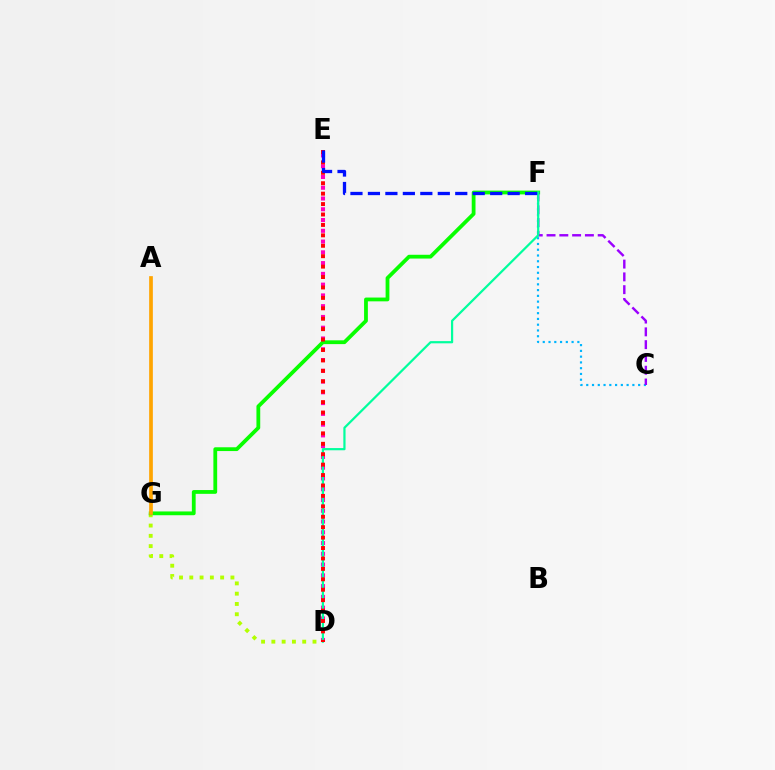{('D', 'G'): [{'color': '#b3ff00', 'line_style': 'dotted', 'thickness': 2.79}], ('D', 'E'): [{'color': '#ff00bd', 'line_style': 'dotted', 'thickness': 2.93}, {'color': '#ff0000', 'line_style': 'dotted', 'thickness': 2.83}], ('C', 'F'): [{'color': '#00b5ff', 'line_style': 'dotted', 'thickness': 1.57}, {'color': '#9b00ff', 'line_style': 'dashed', 'thickness': 1.74}], ('F', 'G'): [{'color': '#08ff00', 'line_style': 'solid', 'thickness': 2.73}], ('D', 'F'): [{'color': '#00ff9d', 'line_style': 'solid', 'thickness': 1.59}], ('E', 'F'): [{'color': '#0010ff', 'line_style': 'dashed', 'thickness': 2.37}], ('A', 'G'): [{'color': '#ffa500', 'line_style': 'solid', 'thickness': 2.66}]}